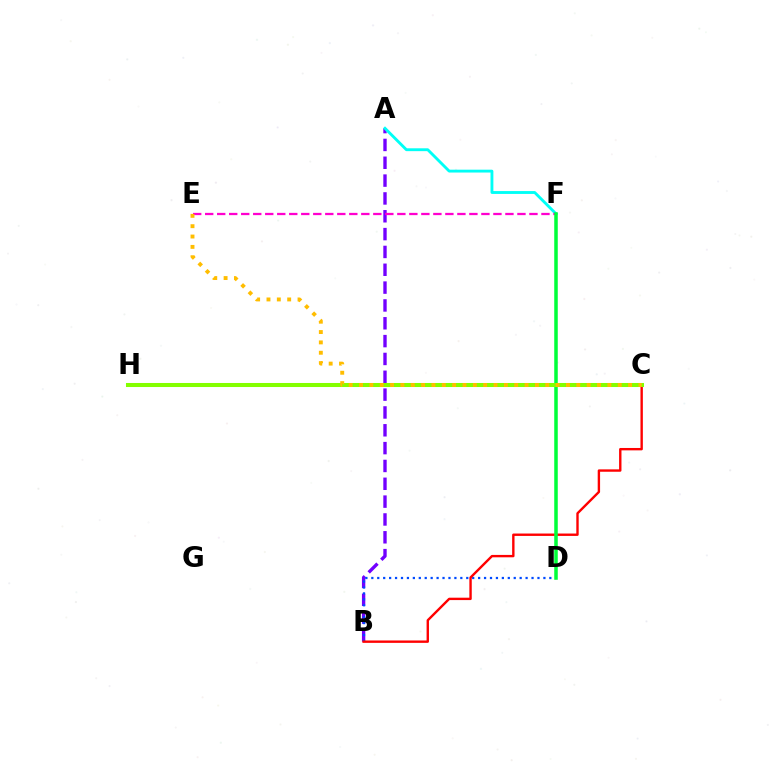{('A', 'B'): [{'color': '#7200ff', 'line_style': 'dashed', 'thickness': 2.42}], ('A', 'F'): [{'color': '#00fff6', 'line_style': 'solid', 'thickness': 2.06}], ('B', 'D'): [{'color': '#004bff', 'line_style': 'dotted', 'thickness': 1.61}], ('E', 'F'): [{'color': '#ff00cf', 'line_style': 'dashed', 'thickness': 1.63}], ('B', 'C'): [{'color': '#ff0000', 'line_style': 'solid', 'thickness': 1.72}], ('D', 'F'): [{'color': '#00ff39', 'line_style': 'solid', 'thickness': 2.54}], ('C', 'H'): [{'color': '#84ff00', 'line_style': 'solid', 'thickness': 2.91}], ('C', 'E'): [{'color': '#ffbd00', 'line_style': 'dotted', 'thickness': 2.81}]}